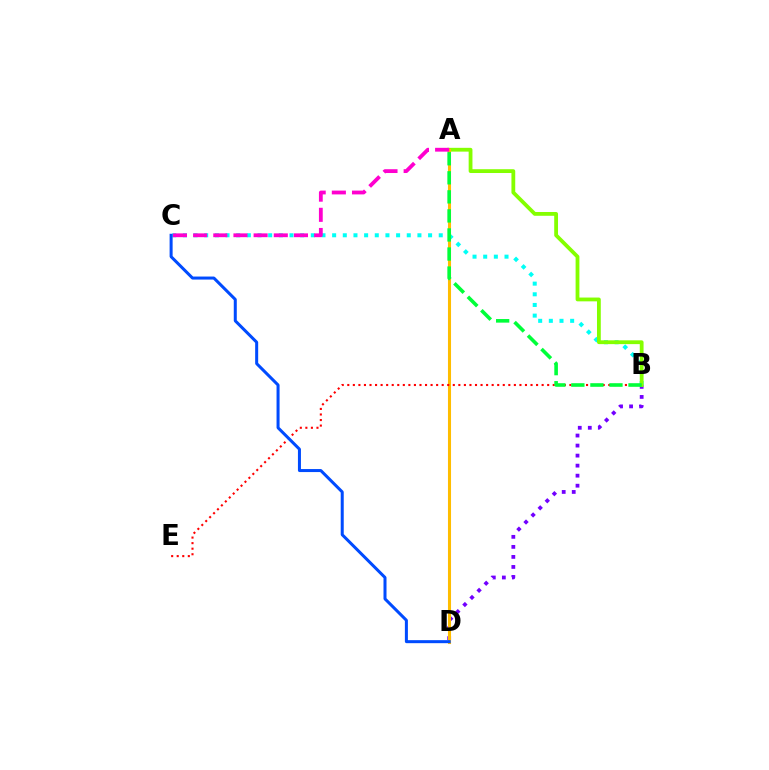{('B', 'D'): [{'color': '#7200ff', 'line_style': 'dotted', 'thickness': 2.72}], ('B', 'C'): [{'color': '#00fff6', 'line_style': 'dotted', 'thickness': 2.9}], ('A', 'B'): [{'color': '#84ff00', 'line_style': 'solid', 'thickness': 2.73}, {'color': '#00ff39', 'line_style': 'dashed', 'thickness': 2.59}], ('A', 'D'): [{'color': '#ffbd00', 'line_style': 'solid', 'thickness': 2.21}], ('B', 'E'): [{'color': '#ff0000', 'line_style': 'dotted', 'thickness': 1.51}], ('C', 'D'): [{'color': '#004bff', 'line_style': 'solid', 'thickness': 2.17}], ('A', 'C'): [{'color': '#ff00cf', 'line_style': 'dashed', 'thickness': 2.74}]}